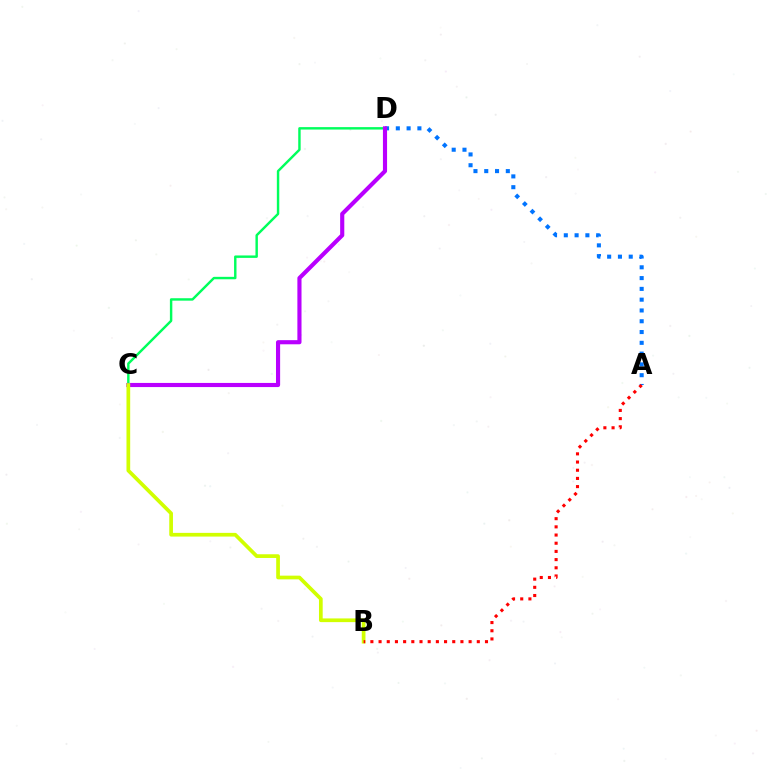{('C', 'D'): [{'color': '#00ff5c', 'line_style': 'solid', 'thickness': 1.75}, {'color': '#b900ff', 'line_style': 'solid', 'thickness': 2.97}], ('A', 'D'): [{'color': '#0074ff', 'line_style': 'dotted', 'thickness': 2.93}], ('B', 'C'): [{'color': '#d1ff00', 'line_style': 'solid', 'thickness': 2.67}], ('A', 'B'): [{'color': '#ff0000', 'line_style': 'dotted', 'thickness': 2.22}]}